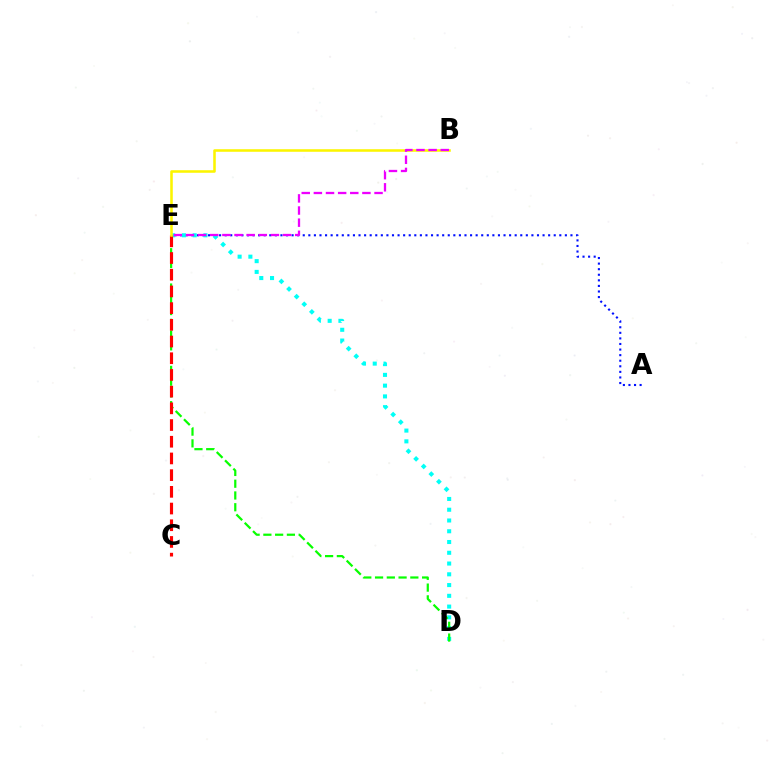{('A', 'E'): [{'color': '#0010ff', 'line_style': 'dotted', 'thickness': 1.52}], ('D', 'E'): [{'color': '#00fff6', 'line_style': 'dotted', 'thickness': 2.92}, {'color': '#08ff00', 'line_style': 'dashed', 'thickness': 1.6}], ('C', 'E'): [{'color': '#ff0000', 'line_style': 'dashed', 'thickness': 2.27}], ('B', 'E'): [{'color': '#fcf500', 'line_style': 'solid', 'thickness': 1.84}, {'color': '#ee00ff', 'line_style': 'dashed', 'thickness': 1.65}]}